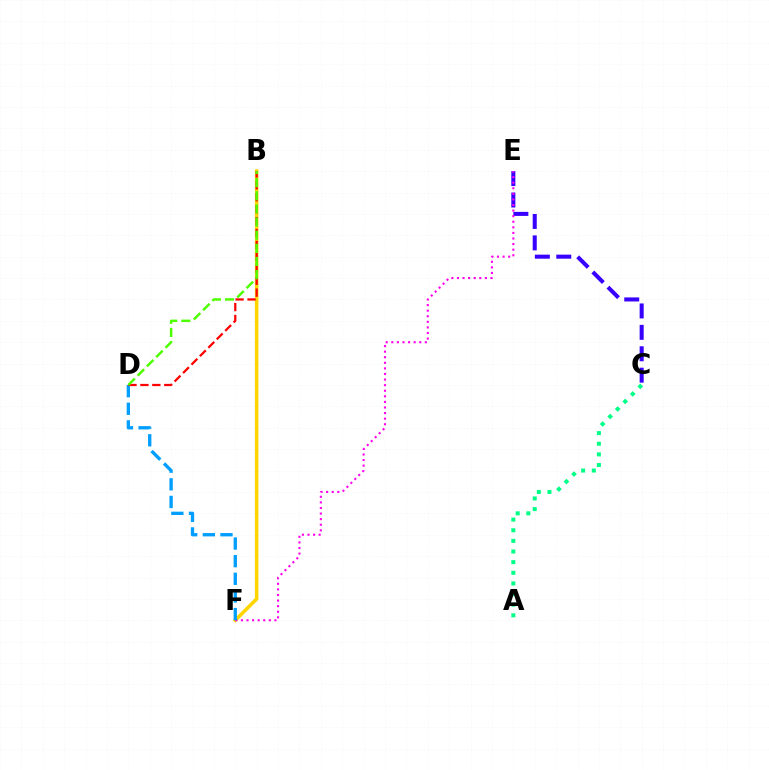{('C', 'E'): [{'color': '#3700ff', 'line_style': 'dashed', 'thickness': 2.91}], ('B', 'F'): [{'color': '#ffd500', 'line_style': 'solid', 'thickness': 2.57}], ('E', 'F'): [{'color': '#ff00ed', 'line_style': 'dotted', 'thickness': 1.52}], ('D', 'F'): [{'color': '#009eff', 'line_style': 'dashed', 'thickness': 2.39}], ('B', 'D'): [{'color': '#ff0000', 'line_style': 'dashed', 'thickness': 1.62}, {'color': '#4fff00', 'line_style': 'dashed', 'thickness': 1.79}], ('A', 'C'): [{'color': '#00ff86', 'line_style': 'dotted', 'thickness': 2.89}]}